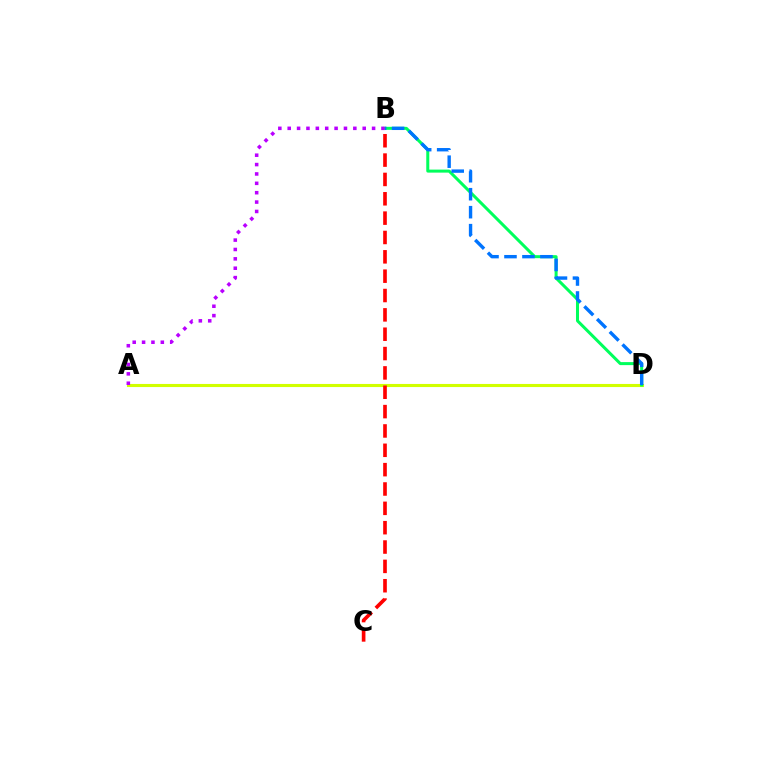{('A', 'D'): [{'color': '#d1ff00', 'line_style': 'solid', 'thickness': 2.23}], ('B', 'D'): [{'color': '#00ff5c', 'line_style': 'solid', 'thickness': 2.17}, {'color': '#0074ff', 'line_style': 'dashed', 'thickness': 2.44}], ('B', 'C'): [{'color': '#ff0000', 'line_style': 'dashed', 'thickness': 2.63}], ('A', 'B'): [{'color': '#b900ff', 'line_style': 'dotted', 'thickness': 2.55}]}